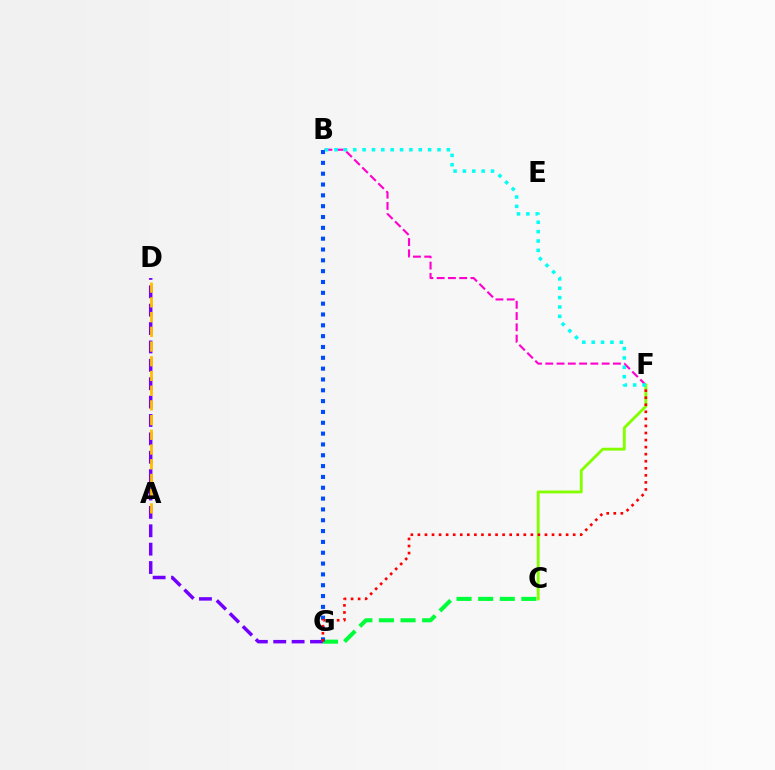{('D', 'G'): [{'color': '#7200ff', 'line_style': 'dashed', 'thickness': 2.5}], ('C', 'G'): [{'color': '#00ff39', 'line_style': 'dashed', 'thickness': 2.94}], ('B', 'G'): [{'color': '#004bff', 'line_style': 'dotted', 'thickness': 2.94}], ('B', 'F'): [{'color': '#ff00cf', 'line_style': 'dashed', 'thickness': 1.53}, {'color': '#00fff6', 'line_style': 'dotted', 'thickness': 2.54}], ('C', 'F'): [{'color': '#84ff00', 'line_style': 'solid', 'thickness': 2.06}], ('F', 'G'): [{'color': '#ff0000', 'line_style': 'dotted', 'thickness': 1.92}], ('A', 'D'): [{'color': '#ffbd00', 'line_style': 'dashed', 'thickness': 2.0}]}